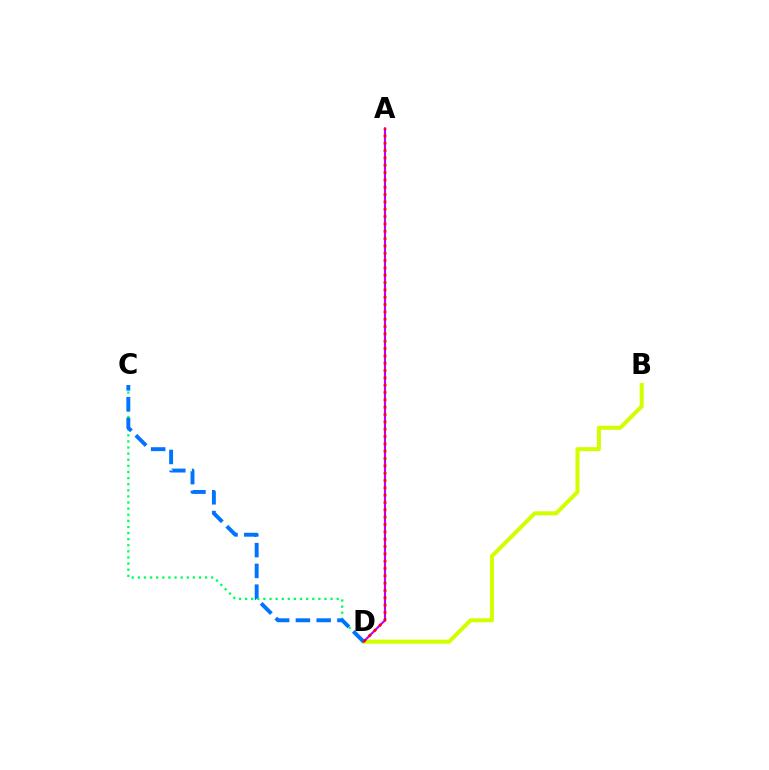{('B', 'D'): [{'color': '#d1ff00', 'line_style': 'solid', 'thickness': 2.9}], ('C', 'D'): [{'color': '#00ff5c', 'line_style': 'dotted', 'thickness': 1.66}, {'color': '#0074ff', 'line_style': 'dashed', 'thickness': 2.82}], ('A', 'D'): [{'color': '#b900ff', 'line_style': 'solid', 'thickness': 1.53}, {'color': '#ff0000', 'line_style': 'dotted', 'thickness': 1.99}]}